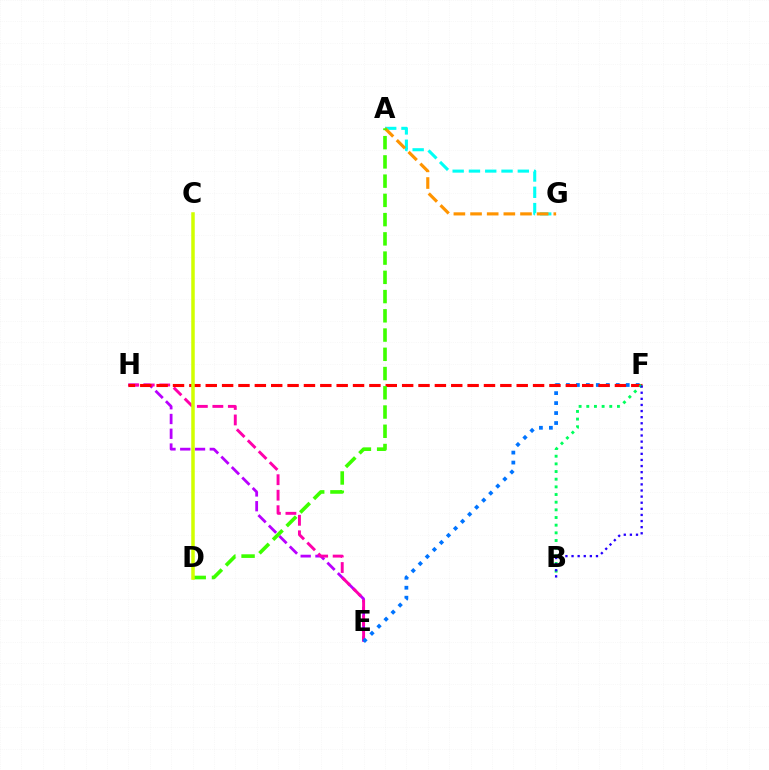{('E', 'H'): [{'color': '#b900ff', 'line_style': 'dashed', 'thickness': 2.01}, {'color': '#ff00ac', 'line_style': 'dashed', 'thickness': 2.1}], ('E', 'F'): [{'color': '#0074ff', 'line_style': 'dotted', 'thickness': 2.71}], ('F', 'H'): [{'color': '#ff0000', 'line_style': 'dashed', 'thickness': 2.22}], ('A', 'G'): [{'color': '#00fff6', 'line_style': 'dashed', 'thickness': 2.21}, {'color': '#ff9400', 'line_style': 'dashed', 'thickness': 2.26}], ('B', 'F'): [{'color': '#00ff5c', 'line_style': 'dotted', 'thickness': 2.08}, {'color': '#2500ff', 'line_style': 'dotted', 'thickness': 1.66}], ('A', 'D'): [{'color': '#3dff00', 'line_style': 'dashed', 'thickness': 2.61}], ('C', 'D'): [{'color': '#d1ff00', 'line_style': 'solid', 'thickness': 2.53}]}